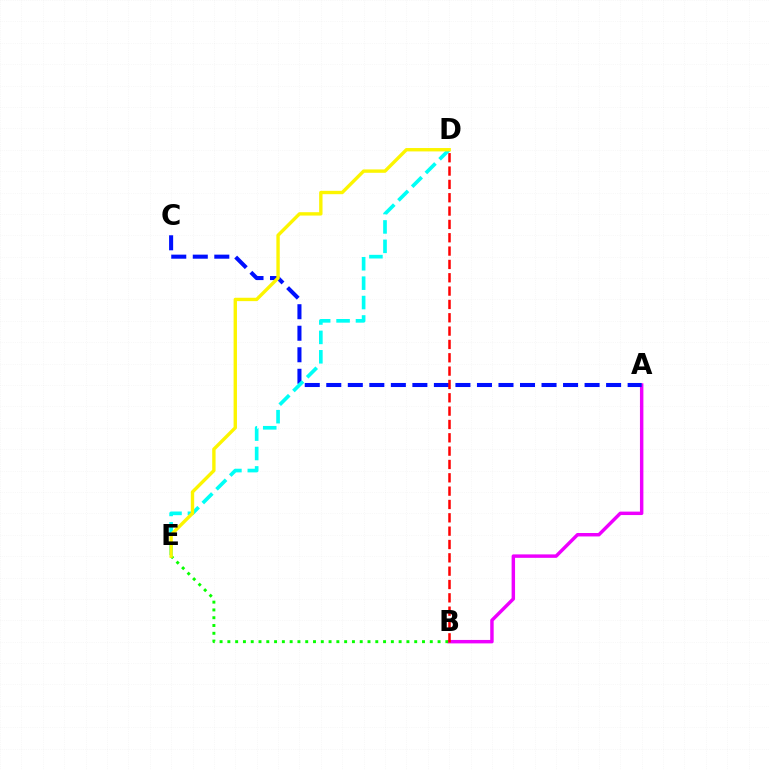{('A', 'B'): [{'color': '#ee00ff', 'line_style': 'solid', 'thickness': 2.48}], ('A', 'C'): [{'color': '#0010ff', 'line_style': 'dashed', 'thickness': 2.92}], ('B', 'E'): [{'color': '#08ff00', 'line_style': 'dotted', 'thickness': 2.12}], ('B', 'D'): [{'color': '#ff0000', 'line_style': 'dashed', 'thickness': 1.81}], ('D', 'E'): [{'color': '#00fff6', 'line_style': 'dashed', 'thickness': 2.64}, {'color': '#fcf500', 'line_style': 'solid', 'thickness': 2.43}]}